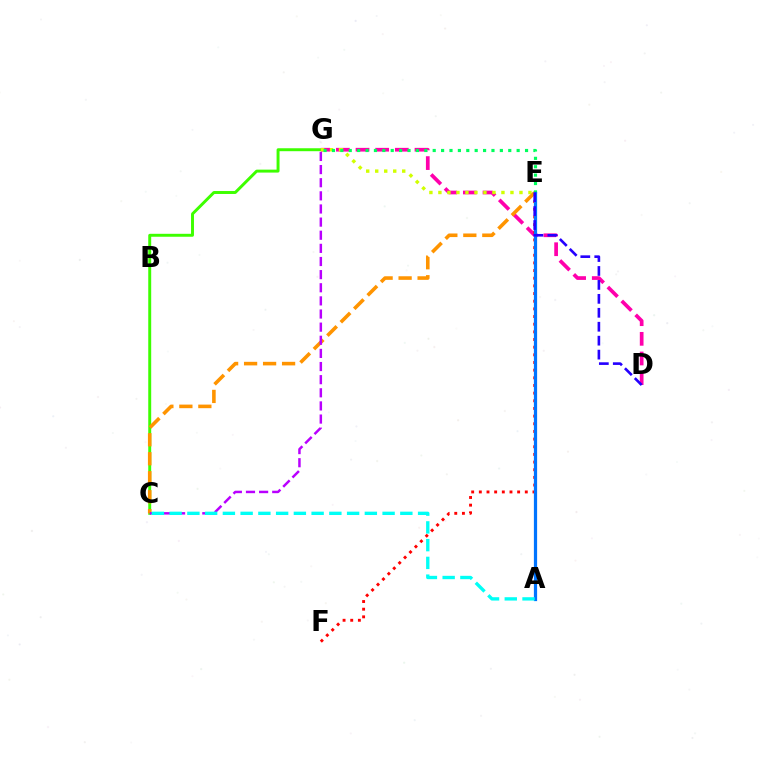{('C', 'G'): [{'color': '#3dff00', 'line_style': 'solid', 'thickness': 2.12}, {'color': '#b900ff', 'line_style': 'dashed', 'thickness': 1.78}], ('D', 'G'): [{'color': '#ff00ac', 'line_style': 'dashed', 'thickness': 2.67}], ('E', 'G'): [{'color': '#d1ff00', 'line_style': 'dotted', 'thickness': 2.45}, {'color': '#00ff5c', 'line_style': 'dotted', 'thickness': 2.28}], ('E', 'F'): [{'color': '#ff0000', 'line_style': 'dotted', 'thickness': 2.08}], ('C', 'E'): [{'color': '#ff9400', 'line_style': 'dashed', 'thickness': 2.58}], ('A', 'E'): [{'color': '#0074ff', 'line_style': 'solid', 'thickness': 2.32}], ('D', 'E'): [{'color': '#2500ff', 'line_style': 'dashed', 'thickness': 1.89}], ('A', 'C'): [{'color': '#00fff6', 'line_style': 'dashed', 'thickness': 2.41}]}